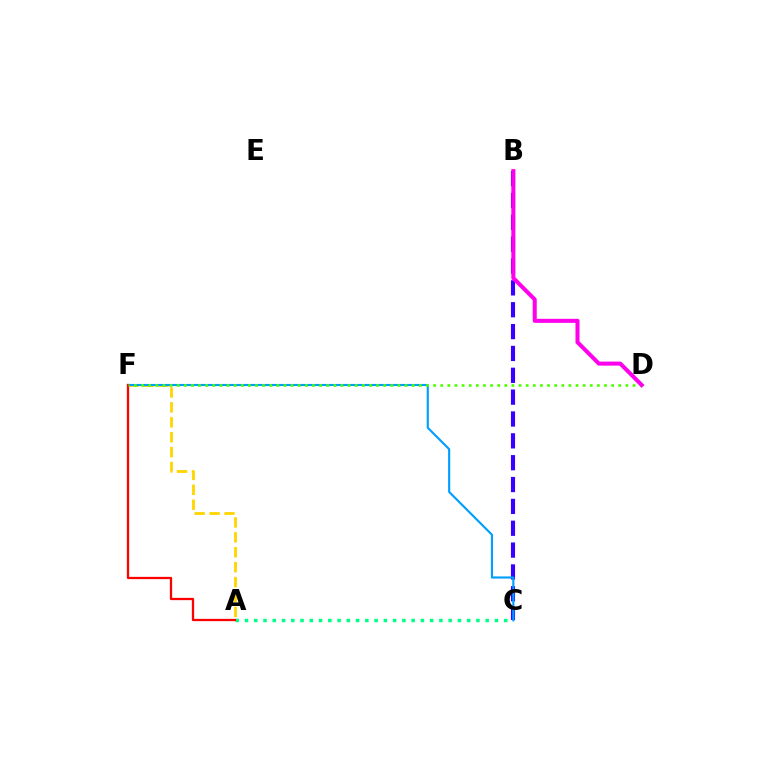{('A', 'C'): [{'color': '#00ff86', 'line_style': 'dotted', 'thickness': 2.52}], ('B', 'C'): [{'color': '#3700ff', 'line_style': 'dashed', 'thickness': 2.97}], ('A', 'F'): [{'color': '#ffd500', 'line_style': 'dashed', 'thickness': 2.03}, {'color': '#ff0000', 'line_style': 'solid', 'thickness': 1.63}], ('C', 'F'): [{'color': '#009eff', 'line_style': 'solid', 'thickness': 1.54}], ('D', 'F'): [{'color': '#4fff00', 'line_style': 'dotted', 'thickness': 1.94}], ('B', 'D'): [{'color': '#ff00ed', 'line_style': 'solid', 'thickness': 2.91}]}